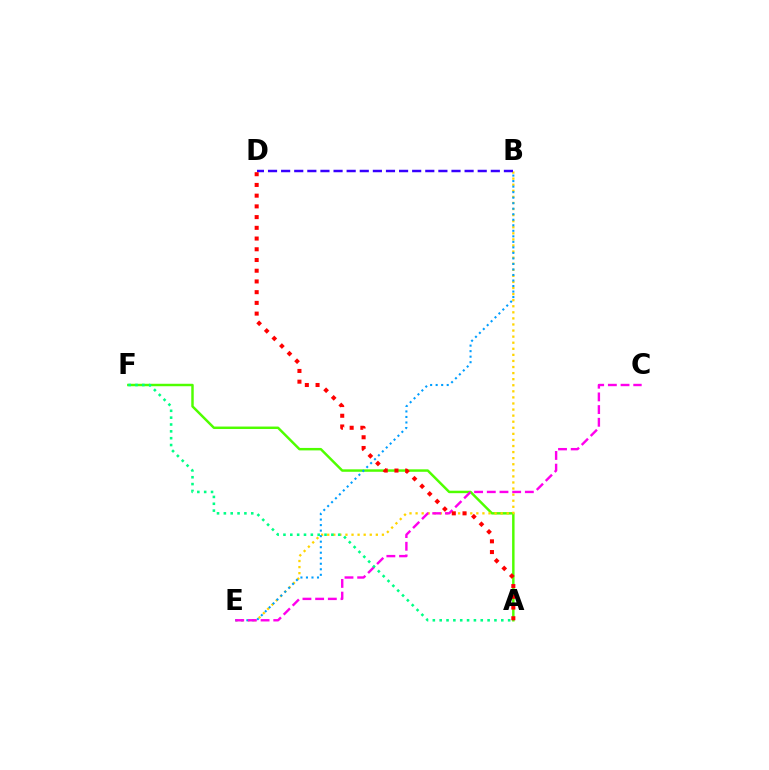{('A', 'F'): [{'color': '#4fff00', 'line_style': 'solid', 'thickness': 1.77}, {'color': '#00ff86', 'line_style': 'dotted', 'thickness': 1.86}], ('B', 'E'): [{'color': '#ffd500', 'line_style': 'dotted', 'thickness': 1.65}, {'color': '#009eff', 'line_style': 'dotted', 'thickness': 1.5}], ('C', 'E'): [{'color': '#ff00ed', 'line_style': 'dashed', 'thickness': 1.72}], ('B', 'D'): [{'color': '#3700ff', 'line_style': 'dashed', 'thickness': 1.78}], ('A', 'D'): [{'color': '#ff0000', 'line_style': 'dotted', 'thickness': 2.91}]}